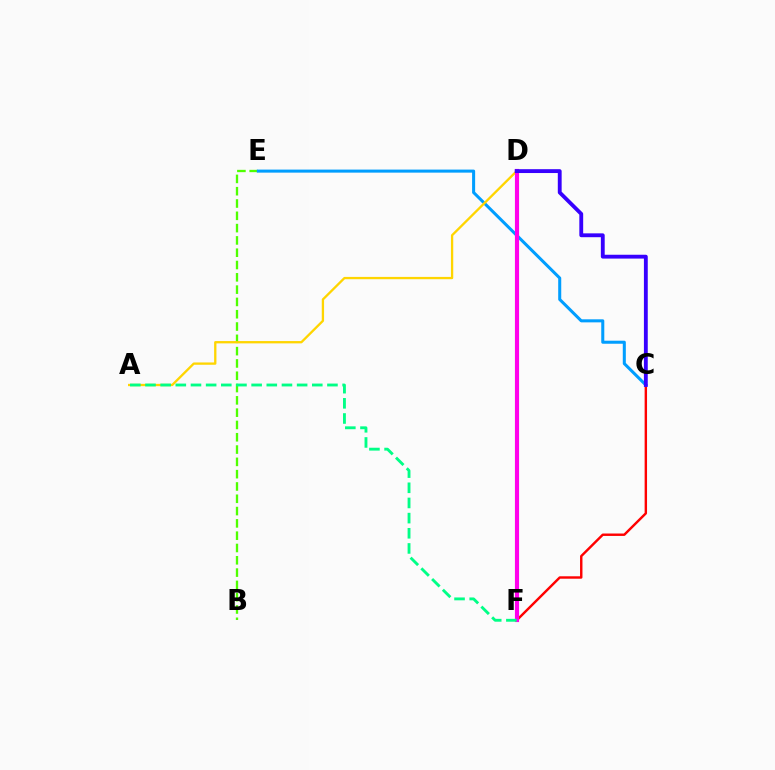{('B', 'E'): [{'color': '#4fff00', 'line_style': 'dashed', 'thickness': 1.67}], ('C', 'F'): [{'color': '#ff0000', 'line_style': 'solid', 'thickness': 1.74}], ('C', 'E'): [{'color': '#009eff', 'line_style': 'solid', 'thickness': 2.19}], ('A', 'D'): [{'color': '#ffd500', 'line_style': 'solid', 'thickness': 1.66}], ('D', 'F'): [{'color': '#ff00ed', 'line_style': 'solid', 'thickness': 2.99}], ('A', 'F'): [{'color': '#00ff86', 'line_style': 'dashed', 'thickness': 2.06}], ('C', 'D'): [{'color': '#3700ff', 'line_style': 'solid', 'thickness': 2.77}]}